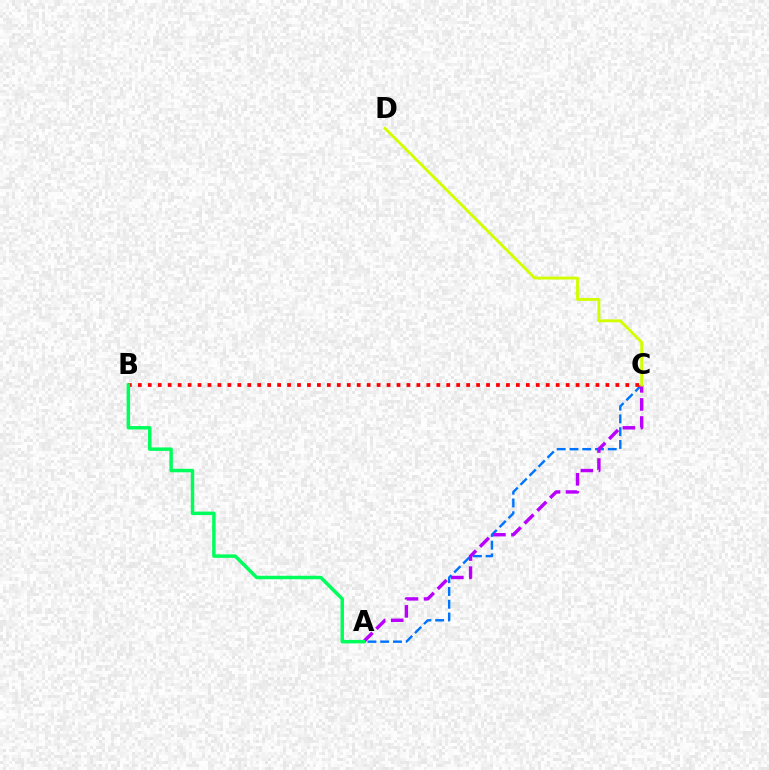{('A', 'C'): [{'color': '#0074ff', 'line_style': 'dashed', 'thickness': 1.73}, {'color': '#b900ff', 'line_style': 'dashed', 'thickness': 2.46}], ('C', 'D'): [{'color': '#d1ff00', 'line_style': 'solid', 'thickness': 2.06}], ('B', 'C'): [{'color': '#ff0000', 'line_style': 'dotted', 'thickness': 2.7}], ('A', 'B'): [{'color': '#00ff5c', 'line_style': 'solid', 'thickness': 2.5}]}